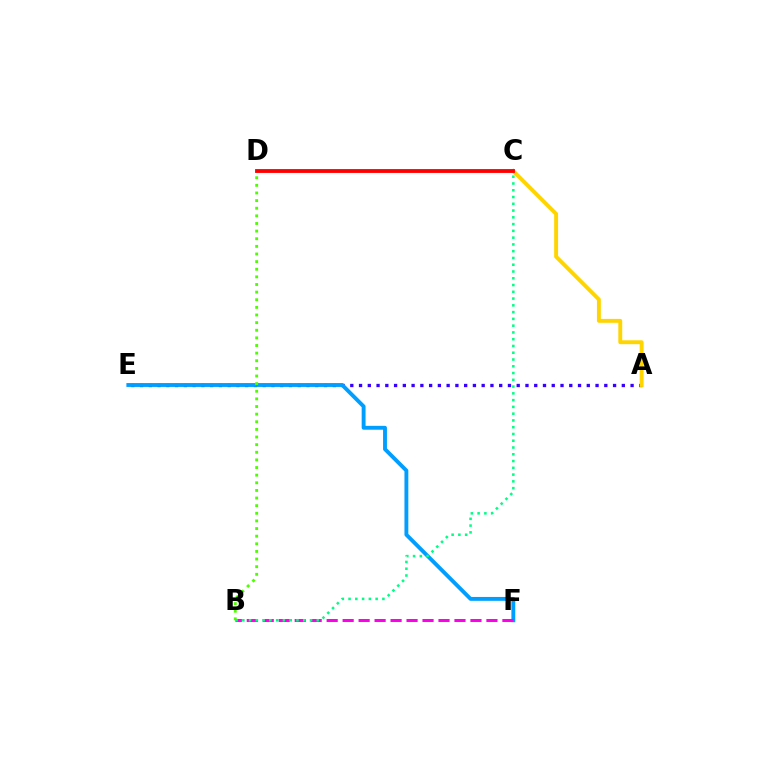{('A', 'E'): [{'color': '#3700ff', 'line_style': 'dotted', 'thickness': 2.38}], ('E', 'F'): [{'color': '#009eff', 'line_style': 'solid', 'thickness': 2.79}], ('B', 'F'): [{'color': '#ff00ed', 'line_style': 'dashed', 'thickness': 2.17}], ('A', 'C'): [{'color': '#ffd500', 'line_style': 'solid', 'thickness': 2.81}], ('B', 'D'): [{'color': '#4fff00', 'line_style': 'dotted', 'thickness': 2.07}], ('B', 'C'): [{'color': '#00ff86', 'line_style': 'dotted', 'thickness': 1.84}], ('C', 'D'): [{'color': '#ff0000', 'line_style': 'solid', 'thickness': 2.76}]}